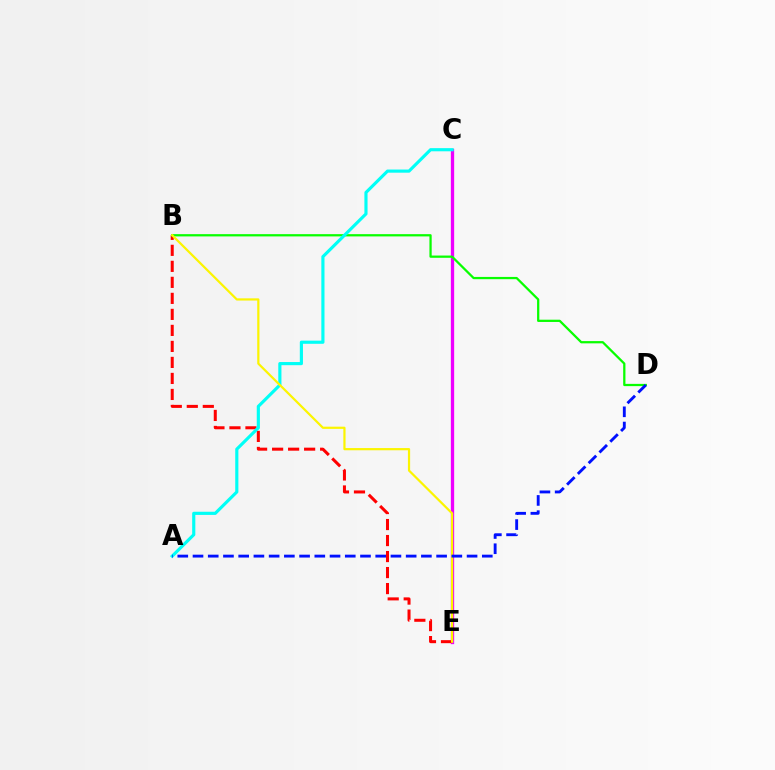{('C', 'E'): [{'color': '#ee00ff', 'line_style': 'solid', 'thickness': 2.39}], ('B', 'E'): [{'color': '#ff0000', 'line_style': 'dashed', 'thickness': 2.18}, {'color': '#fcf500', 'line_style': 'solid', 'thickness': 1.59}], ('B', 'D'): [{'color': '#08ff00', 'line_style': 'solid', 'thickness': 1.63}], ('A', 'C'): [{'color': '#00fff6', 'line_style': 'solid', 'thickness': 2.27}], ('A', 'D'): [{'color': '#0010ff', 'line_style': 'dashed', 'thickness': 2.07}]}